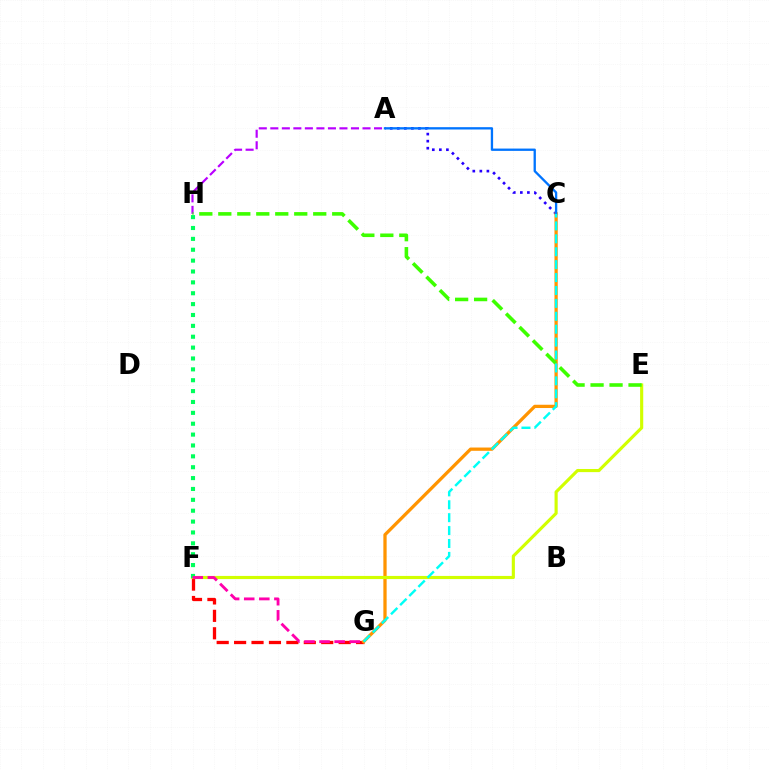{('F', 'G'): [{'color': '#ff0000', 'line_style': 'dashed', 'thickness': 2.37}, {'color': '#ff00ac', 'line_style': 'dashed', 'thickness': 2.05}], ('A', 'C'): [{'color': '#2500ff', 'line_style': 'dotted', 'thickness': 1.92}, {'color': '#0074ff', 'line_style': 'solid', 'thickness': 1.67}], ('A', 'H'): [{'color': '#b900ff', 'line_style': 'dashed', 'thickness': 1.57}], ('C', 'G'): [{'color': '#ff9400', 'line_style': 'solid', 'thickness': 2.36}, {'color': '#00fff6', 'line_style': 'dashed', 'thickness': 1.75}], ('E', 'F'): [{'color': '#d1ff00', 'line_style': 'solid', 'thickness': 2.26}], ('E', 'H'): [{'color': '#3dff00', 'line_style': 'dashed', 'thickness': 2.58}], ('F', 'H'): [{'color': '#00ff5c', 'line_style': 'dotted', 'thickness': 2.95}]}